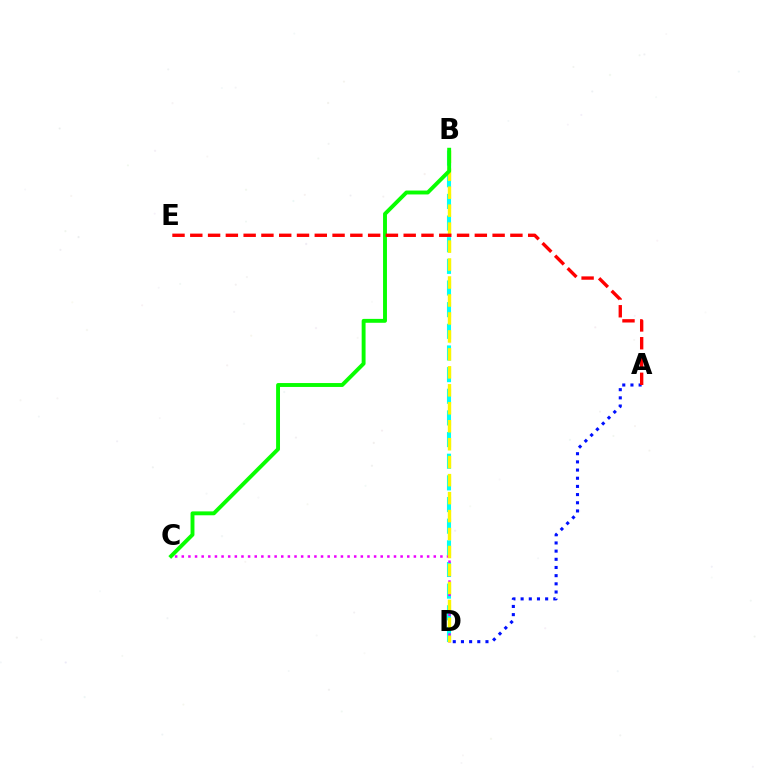{('A', 'D'): [{'color': '#0010ff', 'line_style': 'dotted', 'thickness': 2.22}], ('B', 'D'): [{'color': '#00fff6', 'line_style': 'dashed', 'thickness': 2.94}, {'color': '#fcf500', 'line_style': 'dashed', 'thickness': 2.44}], ('C', 'D'): [{'color': '#ee00ff', 'line_style': 'dotted', 'thickness': 1.8}], ('B', 'C'): [{'color': '#08ff00', 'line_style': 'solid', 'thickness': 2.8}], ('A', 'E'): [{'color': '#ff0000', 'line_style': 'dashed', 'thickness': 2.42}]}